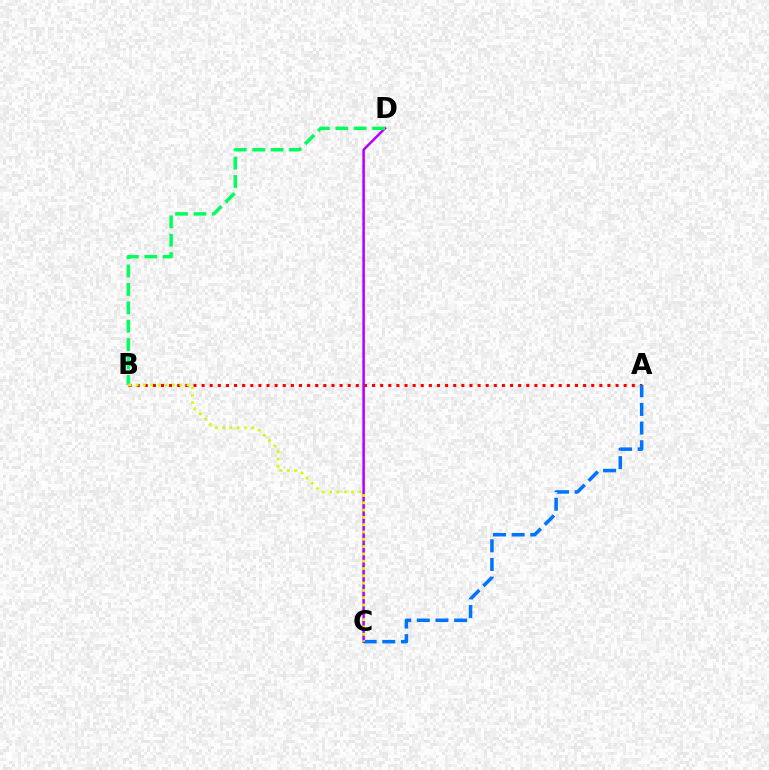{('A', 'B'): [{'color': '#ff0000', 'line_style': 'dotted', 'thickness': 2.21}], ('A', 'C'): [{'color': '#0074ff', 'line_style': 'dashed', 'thickness': 2.53}], ('C', 'D'): [{'color': '#b900ff', 'line_style': 'solid', 'thickness': 1.84}], ('B', 'D'): [{'color': '#00ff5c', 'line_style': 'dashed', 'thickness': 2.5}], ('B', 'C'): [{'color': '#d1ff00', 'line_style': 'dotted', 'thickness': 1.98}]}